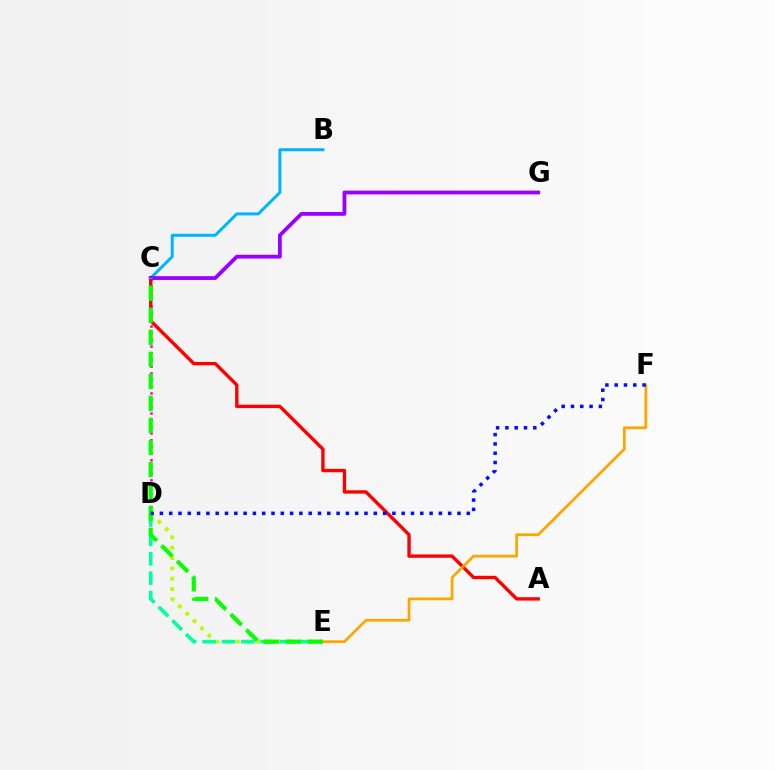{('B', 'C'): [{'color': '#00b5ff', 'line_style': 'solid', 'thickness': 2.16}], ('D', 'E'): [{'color': '#b3ff00', 'line_style': 'dotted', 'thickness': 2.81}, {'color': '#00ff9d', 'line_style': 'dashed', 'thickness': 2.63}], ('C', 'D'): [{'color': '#ff00bd', 'line_style': 'dotted', 'thickness': 1.82}], ('A', 'C'): [{'color': '#ff0000', 'line_style': 'solid', 'thickness': 2.43}], ('E', 'F'): [{'color': '#ffa500', 'line_style': 'solid', 'thickness': 1.99}], ('C', 'G'): [{'color': '#9b00ff', 'line_style': 'solid', 'thickness': 2.74}], ('C', 'E'): [{'color': '#08ff00', 'line_style': 'dashed', 'thickness': 2.99}], ('D', 'F'): [{'color': '#0010ff', 'line_style': 'dotted', 'thickness': 2.53}]}